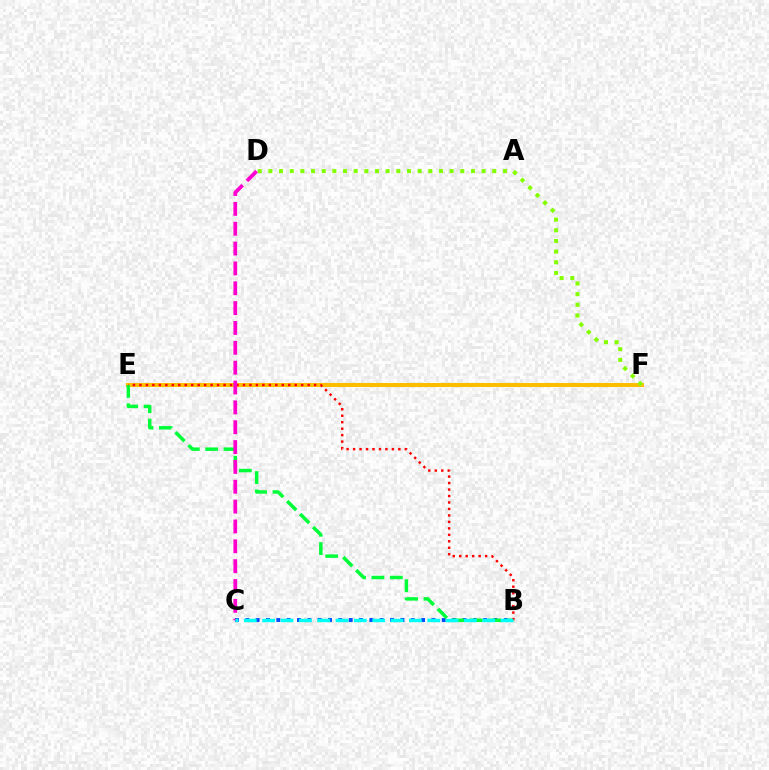{('E', 'F'): [{'color': '#7200ff', 'line_style': 'dashed', 'thickness': 2.58}, {'color': '#ffbd00', 'line_style': 'solid', 'thickness': 2.91}], ('B', 'C'): [{'color': '#004bff', 'line_style': 'dotted', 'thickness': 2.81}, {'color': '#00fff6', 'line_style': 'dashed', 'thickness': 2.49}], ('B', 'E'): [{'color': '#00ff39', 'line_style': 'dashed', 'thickness': 2.49}, {'color': '#ff0000', 'line_style': 'dotted', 'thickness': 1.76}], ('D', 'F'): [{'color': '#84ff00', 'line_style': 'dotted', 'thickness': 2.9}], ('C', 'D'): [{'color': '#ff00cf', 'line_style': 'dashed', 'thickness': 2.7}]}